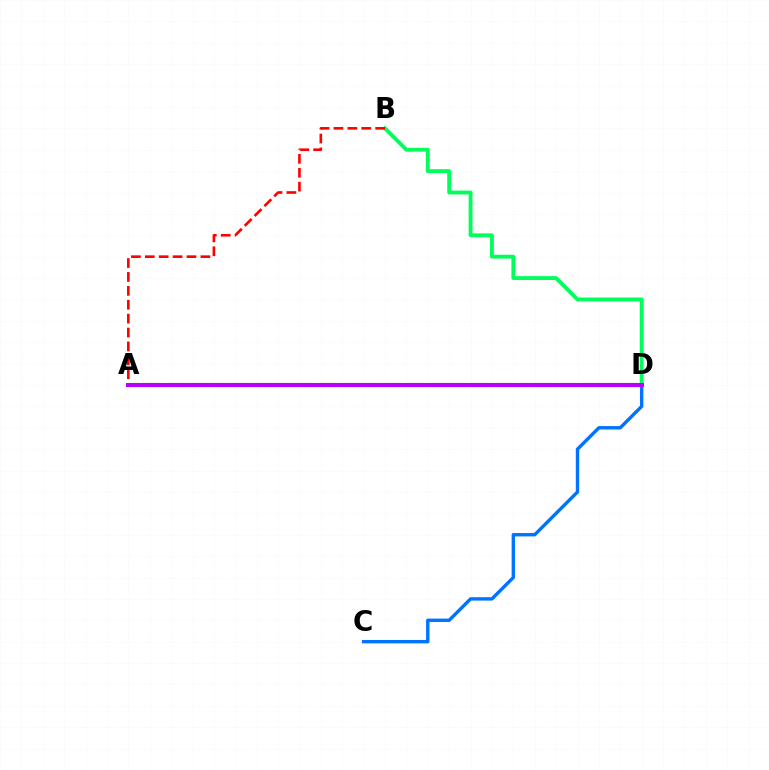{('C', 'D'): [{'color': '#0074ff', 'line_style': 'solid', 'thickness': 2.45}], ('A', 'D'): [{'color': '#d1ff00', 'line_style': 'dashed', 'thickness': 2.98}, {'color': '#b900ff', 'line_style': 'solid', 'thickness': 2.93}], ('B', 'D'): [{'color': '#00ff5c', 'line_style': 'solid', 'thickness': 2.78}], ('A', 'B'): [{'color': '#ff0000', 'line_style': 'dashed', 'thickness': 1.89}]}